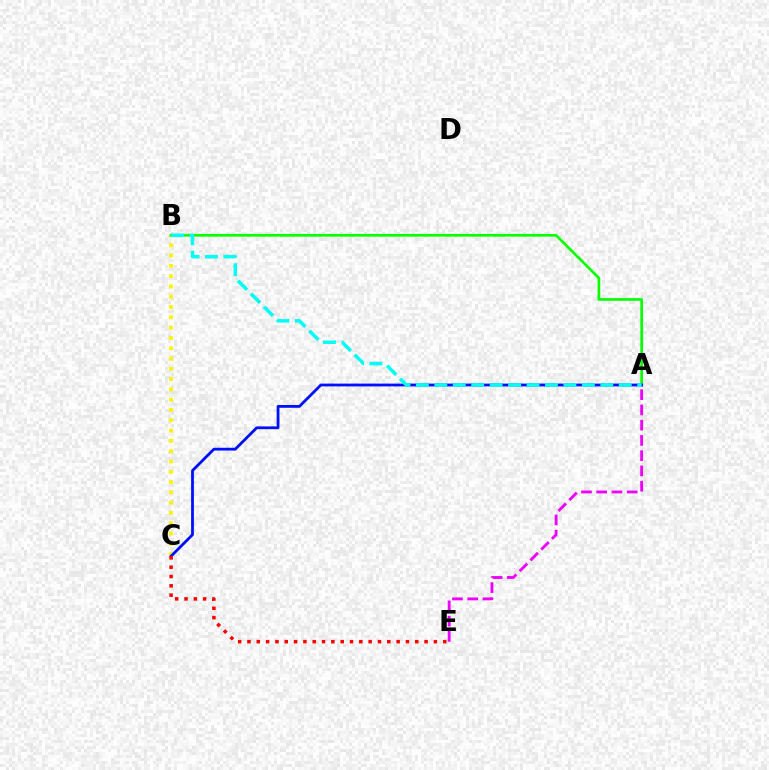{('B', 'C'): [{'color': '#fcf500', 'line_style': 'dotted', 'thickness': 2.8}], ('A', 'B'): [{'color': '#08ff00', 'line_style': 'solid', 'thickness': 1.94}, {'color': '#00fff6', 'line_style': 'dashed', 'thickness': 2.51}], ('A', 'E'): [{'color': '#ee00ff', 'line_style': 'dashed', 'thickness': 2.07}], ('A', 'C'): [{'color': '#0010ff', 'line_style': 'solid', 'thickness': 2.01}], ('C', 'E'): [{'color': '#ff0000', 'line_style': 'dotted', 'thickness': 2.53}]}